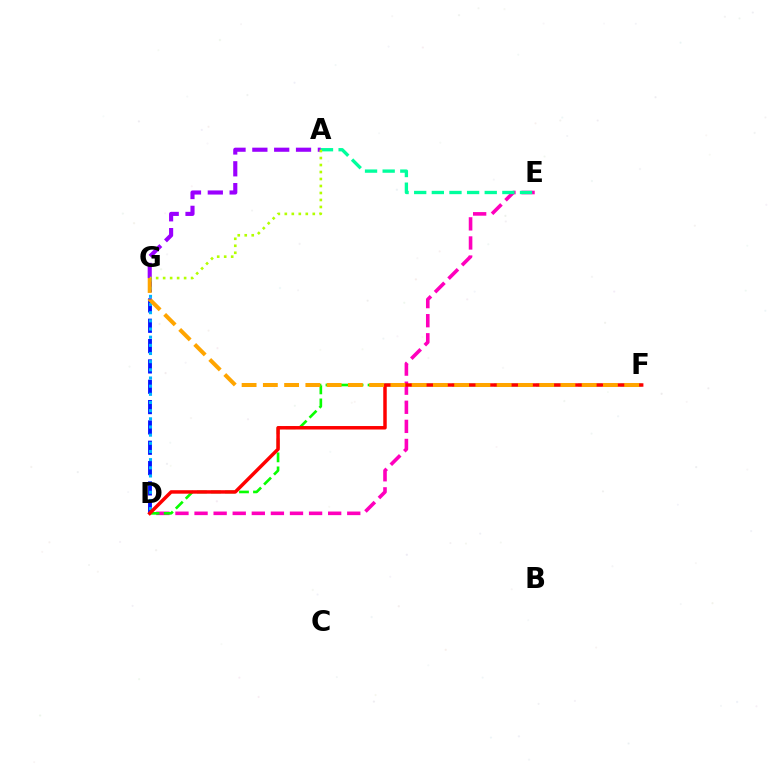{('D', 'G'): [{'color': '#0010ff', 'line_style': 'dashed', 'thickness': 2.76}, {'color': '#00b5ff', 'line_style': 'dotted', 'thickness': 2.22}], ('D', 'E'): [{'color': '#ff00bd', 'line_style': 'dashed', 'thickness': 2.59}], ('D', 'F'): [{'color': '#08ff00', 'line_style': 'dashed', 'thickness': 1.91}, {'color': '#ff0000', 'line_style': 'solid', 'thickness': 2.5}], ('A', 'G'): [{'color': '#9b00ff', 'line_style': 'dashed', 'thickness': 2.97}, {'color': '#b3ff00', 'line_style': 'dotted', 'thickness': 1.9}], ('A', 'E'): [{'color': '#00ff9d', 'line_style': 'dashed', 'thickness': 2.4}], ('F', 'G'): [{'color': '#ffa500', 'line_style': 'dashed', 'thickness': 2.89}]}